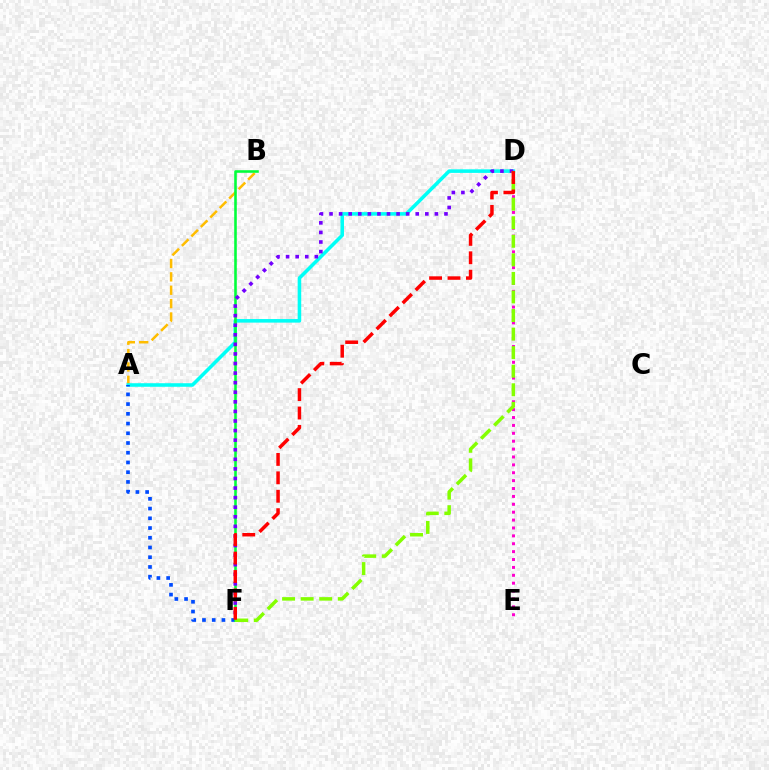{('A', 'B'): [{'color': '#ffbd00', 'line_style': 'dashed', 'thickness': 1.82}], ('A', 'D'): [{'color': '#00fff6', 'line_style': 'solid', 'thickness': 2.56}], ('A', 'F'): [{'color': '#004bff', 'line_style': 'dotted', 'thickness': 2.64}], ('B', 'F'): [{'color': '#00ff39', 'line_style': 'solid', 'thickness': 1.86}], ('D', 'E'): [{'color': '#ff00cf', 'line_style': 'dotted', 'thickness': 2.14}], ('D', 'F'): [{'color': '#7200ff', 'line_style': 'dotted', 'thickness': 2.6}, {'color': '#84ff00', 'line_style': 'dashed', 'thickness': 2.52}, {'color': '#ff0000', 'line_style': 'dashed', 'thickness': 2.5}]}